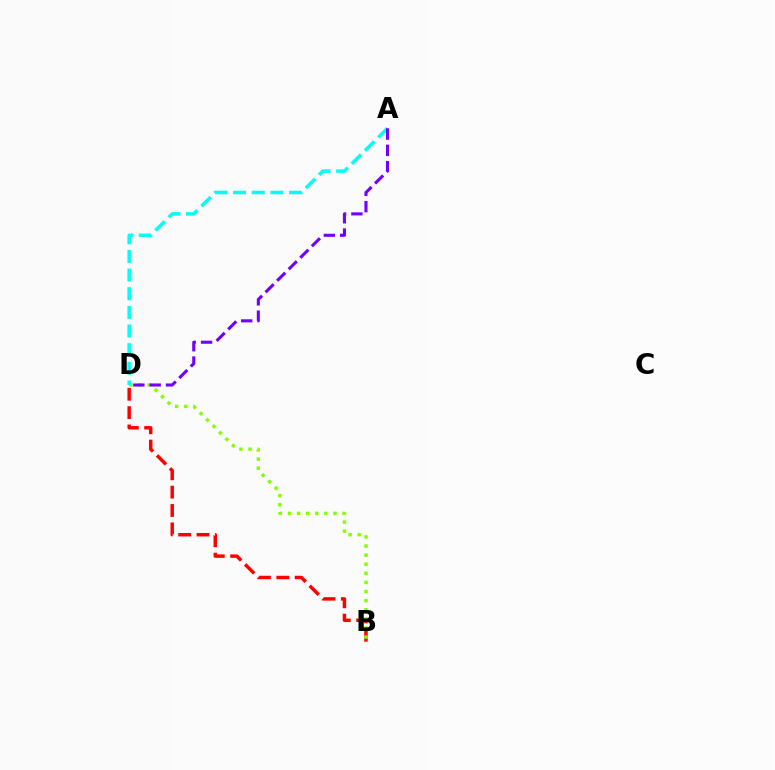{('B', 'D'): [{'color': '#ff0000', 'line_style': 'dashed', 'thickness': 2.49}, {'color': '#84ff00', 'line_style': 'dotted', 'thickness': 2.47}], ('A', 'D'): [{'color': '#00fff6', 'line_style': 'dashed', 'thickness': 2.53}, {'color': '#7200ff', 'line_style': 'dashed', 'thickness': 2.22}]}